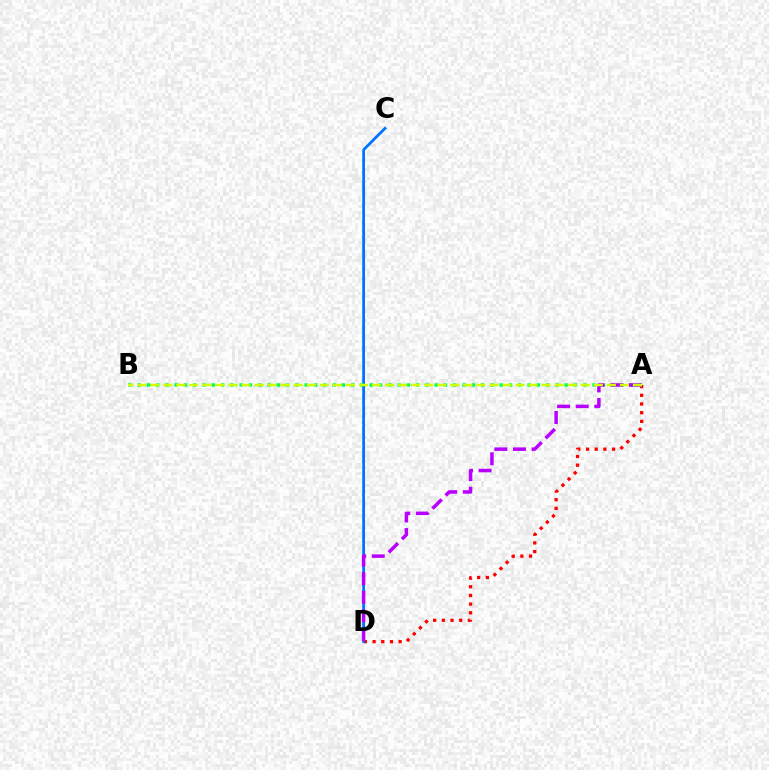{('A', 'D'): [{'color': '#ff0000', 'line_style': 'dotted', 'thickness': 2.36}, {'color': '#b900ff', 'line_style': 'dashed', 'thickness': 2.53}], ('C', 'D'): [{'color': '#0074ff', 'line_style': 'solid', 'thickness': 2.01}], ('A', 'B'): [{'color': '#00ff5c', 'line_style': 'dotted', 'thickness': 2.52}, {'color': '#d1ff00', 'line_style': 'dashed', 'thickness': 1.77}]}